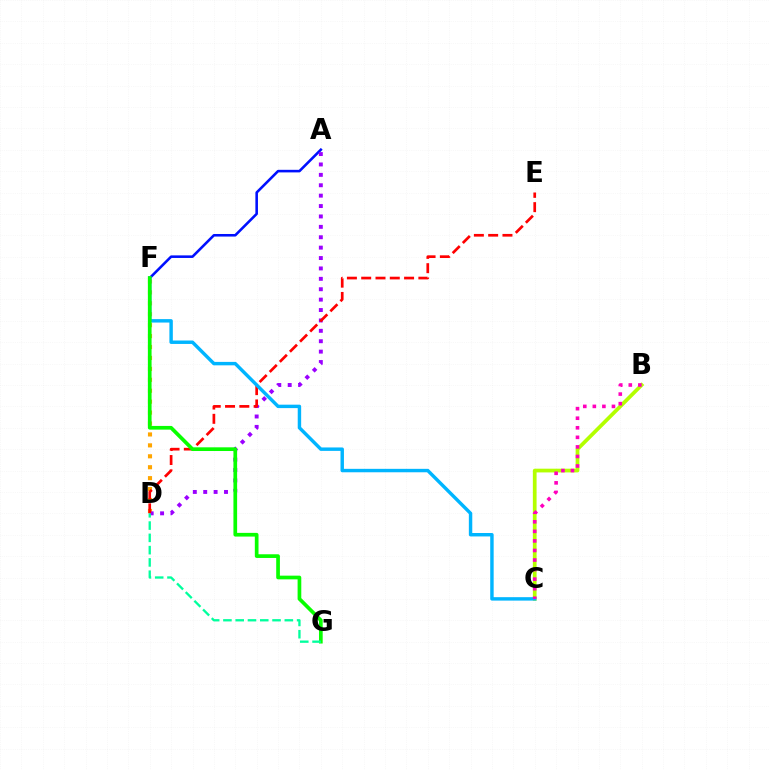{('A', 'F'): [{'color': '#0010ff', 'line_style': 'solid', 'thickness': 1.86}], ('B', 'C'): [{'color': '#b3ff00', 'line_style': 'solid', 'thickness': 2.69}, {'color': '#ff00bd', 'line_style': 'dotted', 'thickness': 2.6}], ('D', 'F'): [{'color': '#ffa500', 'line_style': 'dotted', 'thickness': 2.97}], ('A', 'D'): [{'color': '#9b00ff', 'line_style': 'dotted', 'thickness': 2.83}], ('D', 'E'): [{'color': '#ff0000', 'line_style': 'dashed', 'thickness': 1.94}], ('C', 'F'): [{'color': '#00b5ff', 'line_style': 'solid', 'thickness': 2.47}], ('F', 'G'): [{'color': '#08ff00', 'line_style': 'solid', 'thickness': 2.66}], ('D', 'G'): [{'color': '#00ff9d', 'line_style': 'dashed', 'thickness': 1.67}]}